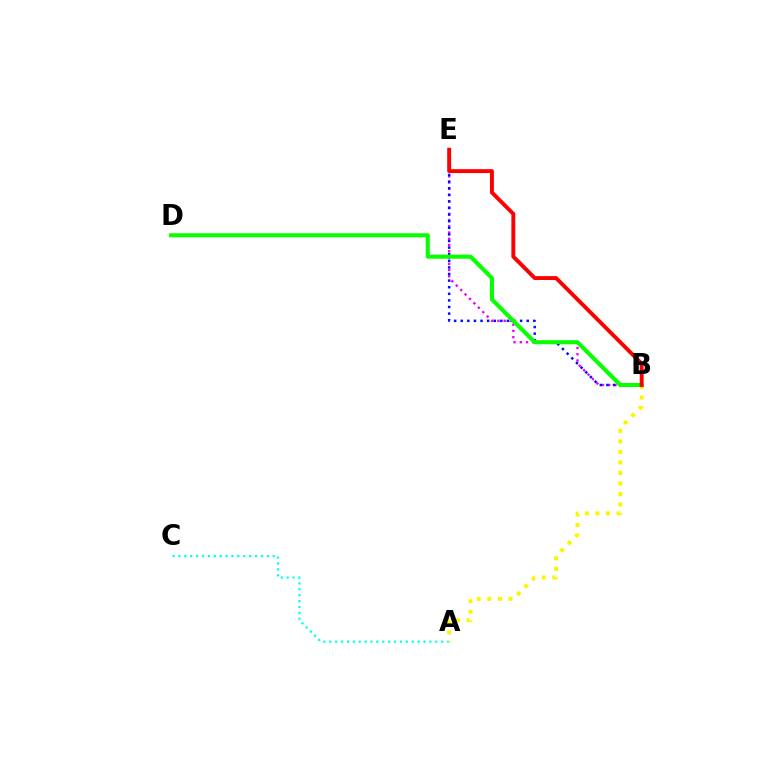{('A', 'C'): [{'color': '#00fff6', 'line_style': 'dotted', 'thickness': 1.6}], ('B', 'E'): [{'color': '#ee00ff', 'line_style': 'dotted', 'thickness': 1.7}, {'color': '#0010ff', 'line_style': 'dotted', 'thickness': 1.79}, {'color': '#ff0000', 'line_style': 'solid', 'thickness': 2.81}], ('A', 'B'): [{'color': '#fcf500', 'line_style': 'dotted', 'thickness': 2.86}], ('B', 'D'): [{'color': '#08ff00', 'line_style': 'solid', 'thickness': 2.93}]}